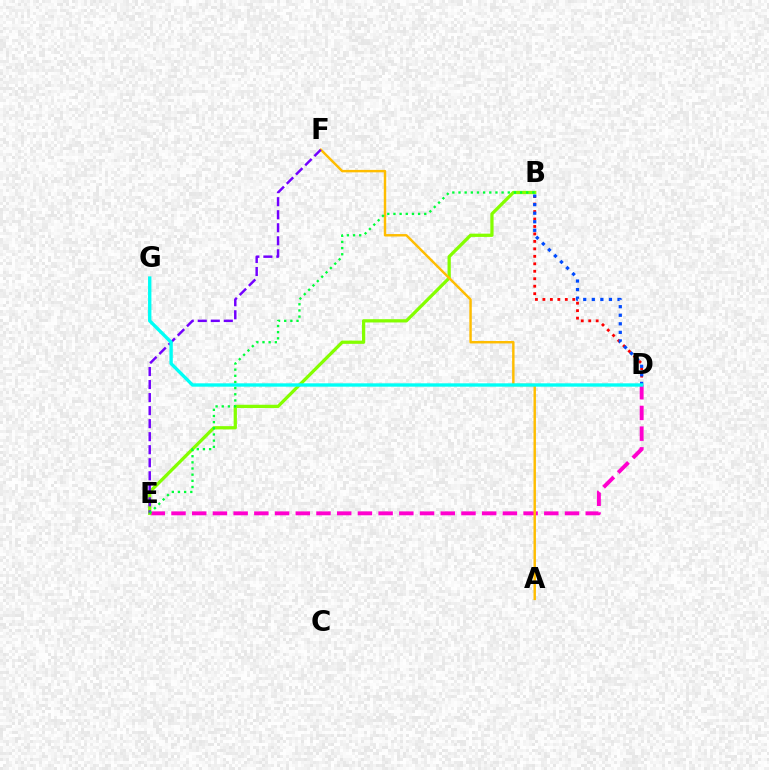{('D', 'E'): [{'color': '#ff00cf', 'line_style': 'dashed', 'thickness': 2.81}], ('B', 'D'): [{'color': '#ff0000', 'line_style': 'dotted', 'thickness': 2.03}, {'color': '#004bff', 'line_style': 'dotted', 'thickness': 2.32}], ('B', 'E'): [{'color': '#84ff00', 'line_style': 'solid', 'thickness': 2.35}, {'color': '#00ff39', 'line_style': 'dotted', 'thickness': 1.67}], ('A', 'F'): [{'color': '#ffbd00', 'line_style': 'solid', 'thickness': 1.75}], ('E', 'F'): [{'color': '#7200ff', 'line_style': 'dashed', 'thickness': 1.77}], ('D', 'G'): [{'color': '#00fff6', 'line_style': 'solid', 'thickness': 2.42}]}